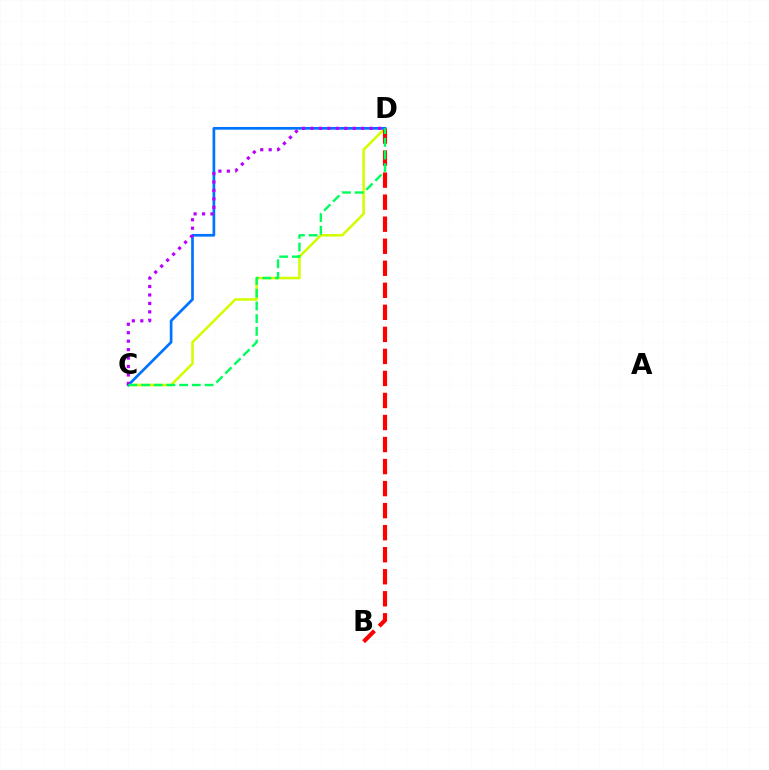{('C', 'D'): [{'color': '#d1ff00', 'line_style': 'solid', 'thickness': 1.84}, {'color': '#0074ff', 'line_style': 'solid', 'thickness': 1.95}, {'color': '#b900ff', 'line_style': 'dotted', 'thickness': 2.3}, {'color': '#00ff5c', 'line_style': 'dashed', 'thickness': 1.73}], ('B', 'D'): [{'color': '#ff0000', 'line_style': 'dashed', 'thickness': 2.99}]}